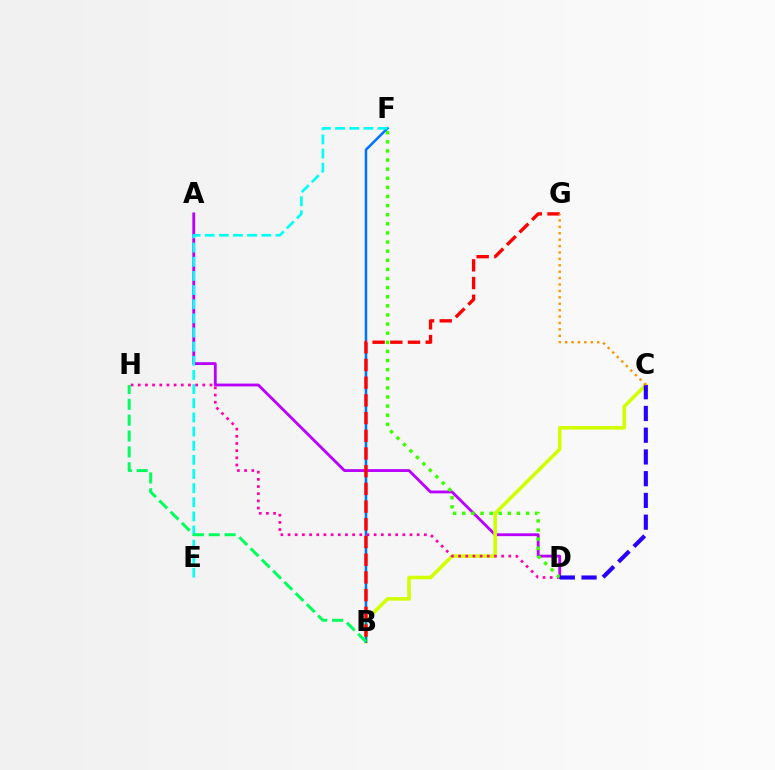{('A', 'D'): [{'color': '#b900ff', 'line_style': 'solid', 'thickness': 2.03}], ('B', 'C'): [{'color': '#d1ff00', 'line_style': 'solid', 'thickness': 2.58}], ('B', 'F'): [{'color': '#0074ff', 'line_style': 'solid', 'thickness': 1.83}], ('D', 'H'): [{'color': '#ff00ac', 'line_style': 'dotted', 'thickness': 1.95}], ('E', 'F'): [{'color': '#00fff6', 'line_style': 'dashed', 'thickness': 1.92}], ('B', 'G'): [{'color': '#ff0000', 'line_style': 'dashed', 'thickness': 2.41}], ('D', 'F'): [{'color': '#3dff00', 'line_style': 'dotted', 'thickness': 2.48}], ('C', 'D'): [{'color': '#2500ff', 'line_style': 'dashed', 'thickness': 2.95}], ('B', 'H'): [{'color': '#00ff5c', 'line_style': 'dashed', 'thickness': 2.15}], ('C', 'G'): [{'color': '#ff9400', 'line_style': 'dotted', 'thickness': 1.74}]}